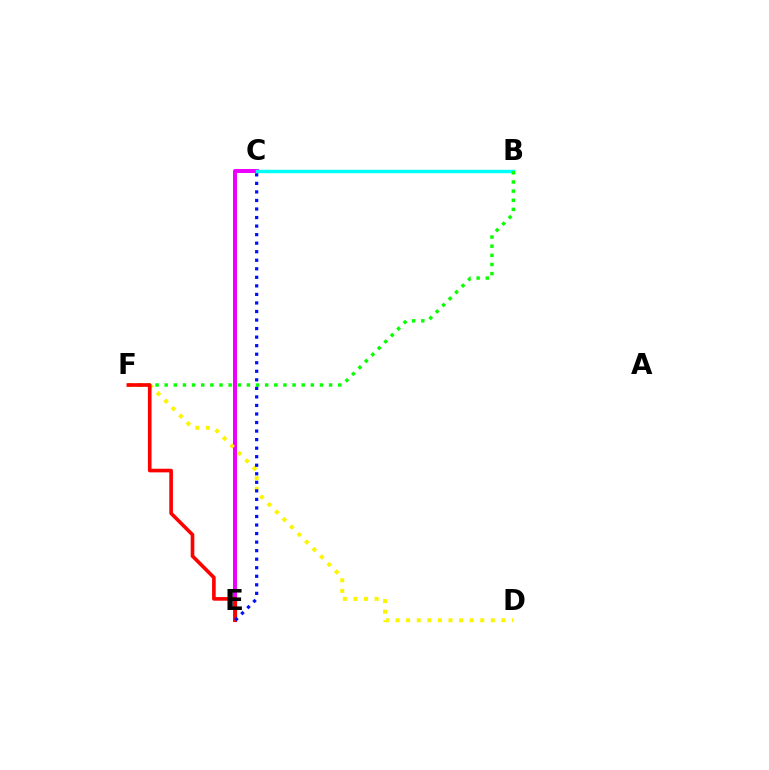{('C', 'E'): [{'color': '#ee00ff', 'line_style': 'solid', 'thickness': 2.88}, {'color': '#0010ff', 'line_style': 'dotted', 'thickness': 2.32}], ('D', 'F'): [{'color': '#fcf500', 'line_style': 'dotted', 'thickness': 2.88}], ('B', 'C'): [{'color': '#00fff6', 'line_style': 'solid', 'thickness': 2.48}], ('B', 'F'): [{'color': '#08ff00', 'line_style': 'dotted', 'thickness': 2.48}], ('E', 'F'): [{'color': '#ff0000', 'line_style': 'solid', 'thickness': 2.61}]}